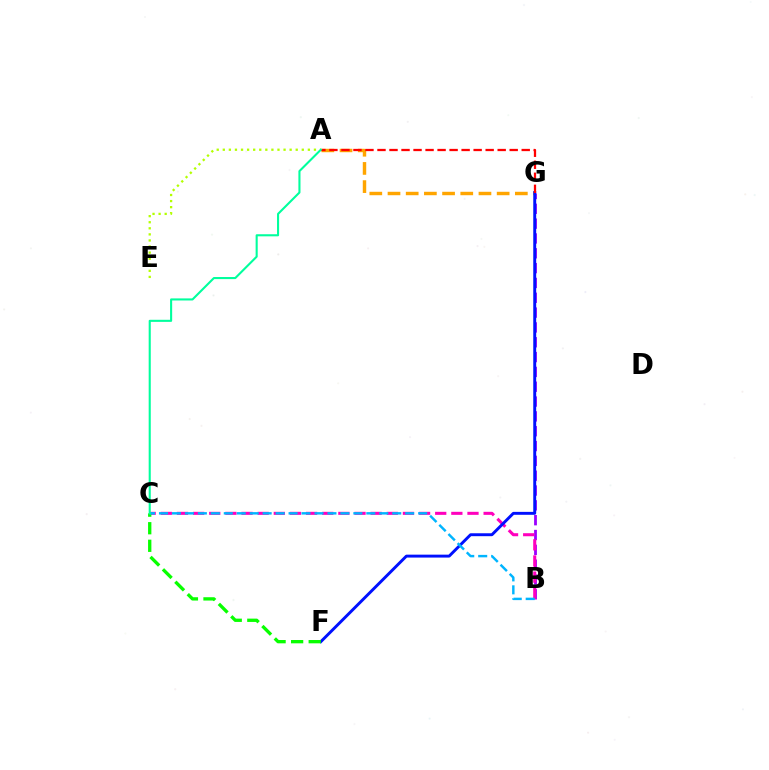{('B', 'G'): [{'color': '#9b00ff', 'line_style': 'dashed', 'thickness': 2.01}], ('A', 'E'): [{'color': '#b3ff00', 'line_style': 'dotted', 'thickness': 1.65}], ('B', 'C'): [{'color': '#ff00bd', 'line_style': 'dashed', 'thickness': 2.19}, {'color': '#00b5ff', 'line_style': 'dashed', 'thickness': 1.76}], ('A', 'G'): [{'color': '#ffa500', 'line_style': 'dashed', 'thickness': 2.47}, {'color': '#ff0000', 'line_style': 'dashed', 'thickness': 1.63}], ('F', 'G'): [{'color': '#0010ff', 'line_style': 'solid', 'thickness': 2.11}], ('C', 'F'): [{'color': '#08ff00', 'line_style': 'dashed', 'thickness': 2.39}], ('A', 'C'): [{'color': '#00ff9d', 'line_style': 'solid', 'thickness': 1.51}]}